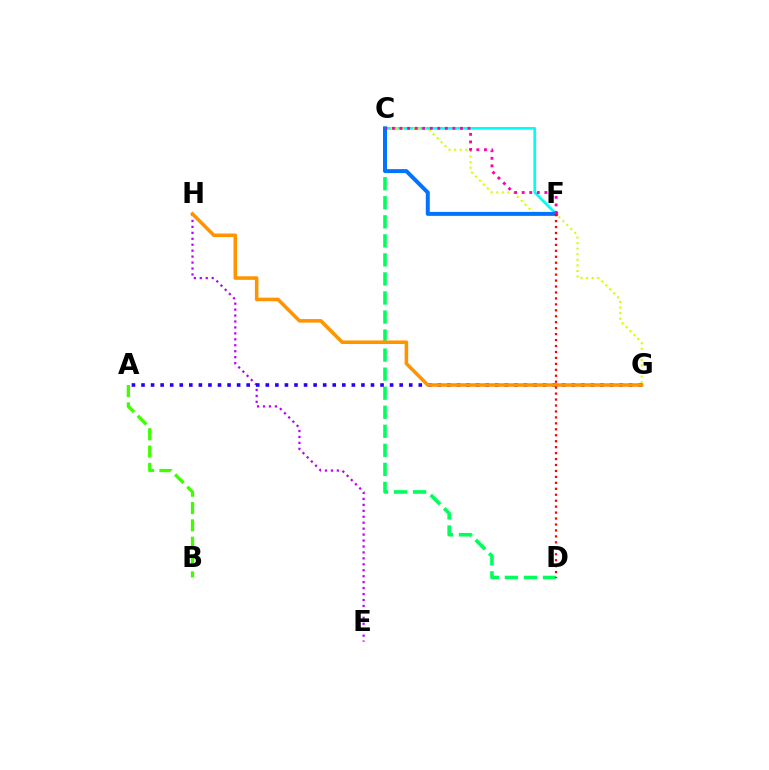{('C', 'D'): [{'color': '#00ff5c', 'line_style': 'dashed', 'thickness': 2.59}], ('A', 'B'): [{'color': '#3dff00', 'line_style': 'dashed', 'thickness': 2.36}], ('E', 'H'): [{'color': '#b900ff', 'line_style': 'dotted', 'thickness': 1.62}], ('C', 'F'): [{'color': '#00fff6', 'line_style': 'solid', 'thickness': 1.97}, {'color': '#0074ff', 'line_style': 'solid', 'thickness': 2.85}, {'color': '#ff00ac', 'line_style': 'dotted', 'thickness': 2.05}], ('C', 'G'): [{'color': '#d1ff00', 'line_style': 'dotted', 'thickness': 1.51}], ('A', 'G'): [{'color': '#2500ff', 'line_style': 'dotted', 'thickness': 2.6}], ('G', 'H'): [{'color': '#ff9400', 'line_style': 'solid', 'thickness': 2.56}], ('D', 'F'): [{'color': '#ff0000', 'line_style': 'dotted', 'thickness': 1.62}]}